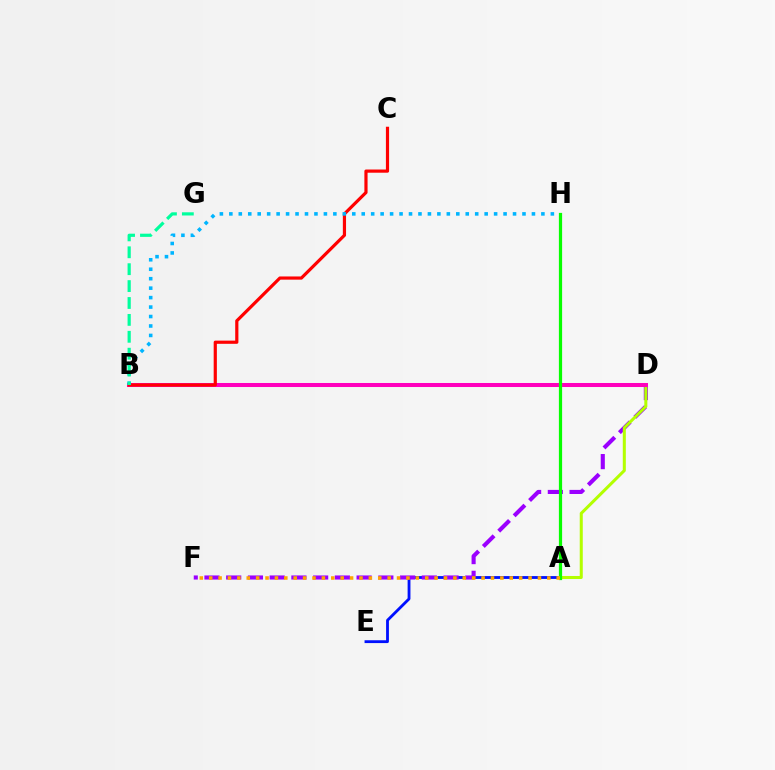{('A', 'E'): [{'color': '#0010ff', 'line_style': 'solid', 'thickness': 2.03}], ('D', 'F'): [{'color': '#9b00ff', 'line_style': 'dashed', 'thickness': 2.95}], ('A', 'D'): [{'color': '#b3ff00', 'line_style': 'solid', 'thickness': 2.18}], ('B', 'D'): [{'color': '#ff00bd', 'line_style': 'solid', 'thickness': 2.9}], ('A', 'H'): [{'color': '#08ff00', 'line_style': 'solid', 'thickness': 2.32}], ('A', 'F'): [{'color': '#ffa500', 'line_style': 'dotted', 'thickness': 2.55}], ('B', 'C'): [{'color': '#ff0000', 'line_style': 'solid', 'thickness': 2.3}], ('B', 'H'): [{'color': '#00b5ff', 'line_style': 'dotted', 'thickness': 2.57}], ('B', 'G'): [{'color': '#00ff9d', 'line_style': 'dashed', 'thickness': 2.3}]}